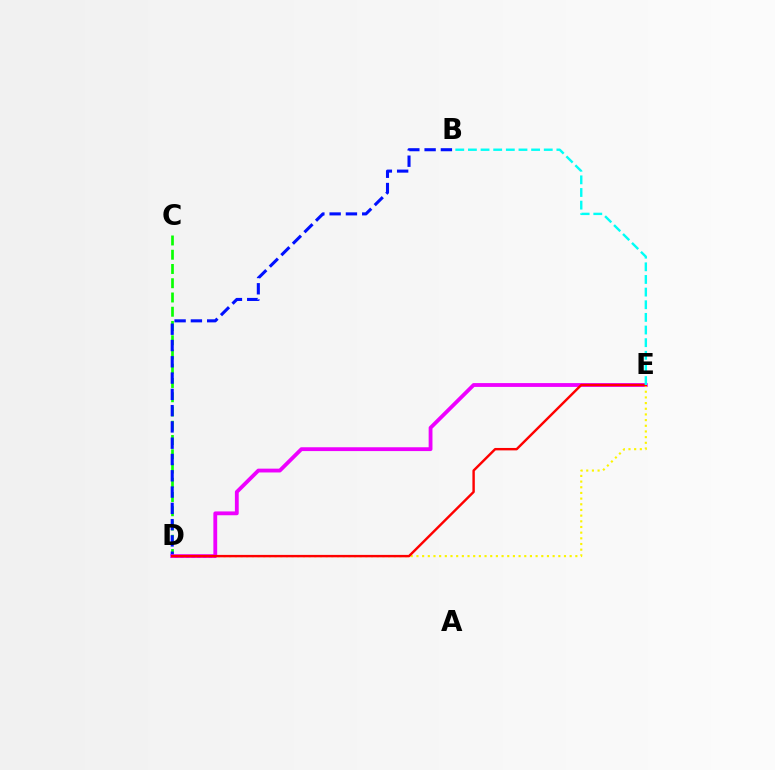{('C', 'D'): [{'color': '#08ff00', 'line_style': 'dashed', 'thickness': 1.94}], ('B', 'D'): [{'color': '#0010ff', 'line_style': 'dashed', 'thickness': 2.21}], ('D', 'E'): [{'color': '#ee00ff', 'line_style': 'solid', 'thickness': 2.75}, {'color': '#fcf500', 'line_style': 'dotted', 'thickness': 1.54}, {'color': '#ff0000', 'line_style': 'solid', 'thickness': 1.74}], ('B', 'E'): [{'color': '#00fff6', 'line_style': 'dashed', 'thickness': 1.72}]}